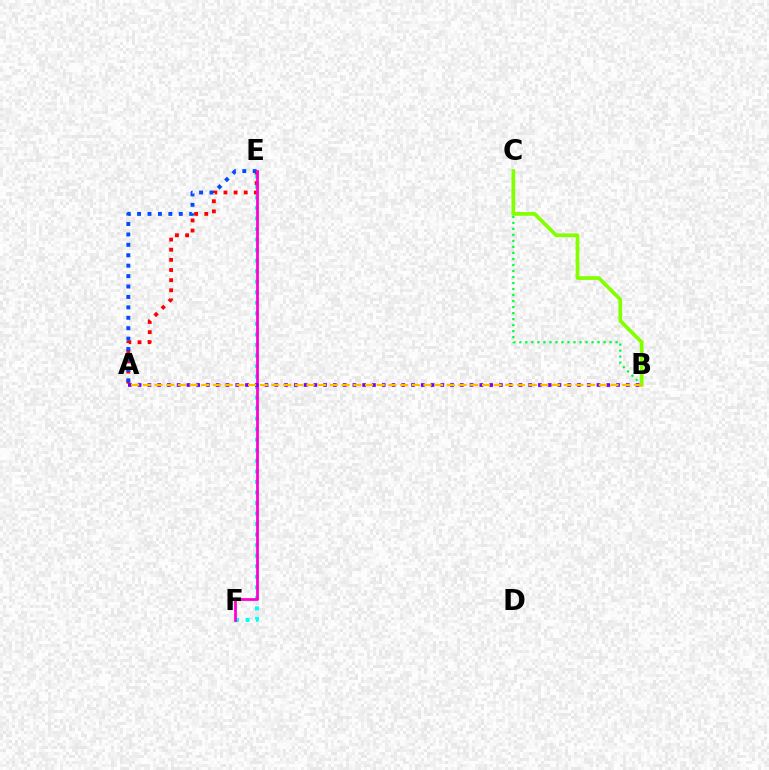{('B', 'C'): [{'color': '#00ff39', 'line_style': 'dotted', 'thickness': 1.64}, {'color': '#84ff00', 'line_style': 'solid', 'thickness': 2.69}], ('A', 'E'): [{'color': '#ff0000', 'line_style': 'dotted', 'thickness': 2.76}, {'color': '#004bff', 'line_style': 'dotted', 'thickness': 2.83}], ('E', 'F'): [{'color': '#00fff6', 'line_style': 'dotted', 'thickness': 2.86}, {'color': '#ff00cf', 'line_style': 'solid', 'thickness': 1.98}], ('A', 'B'): [{'color': '#7200ff', 'line_style': 'dotted', 'thickness': 2.65}, {'color': '#ffbd00', 'line_style': 'dashed', 'thickness': 1.59}]}